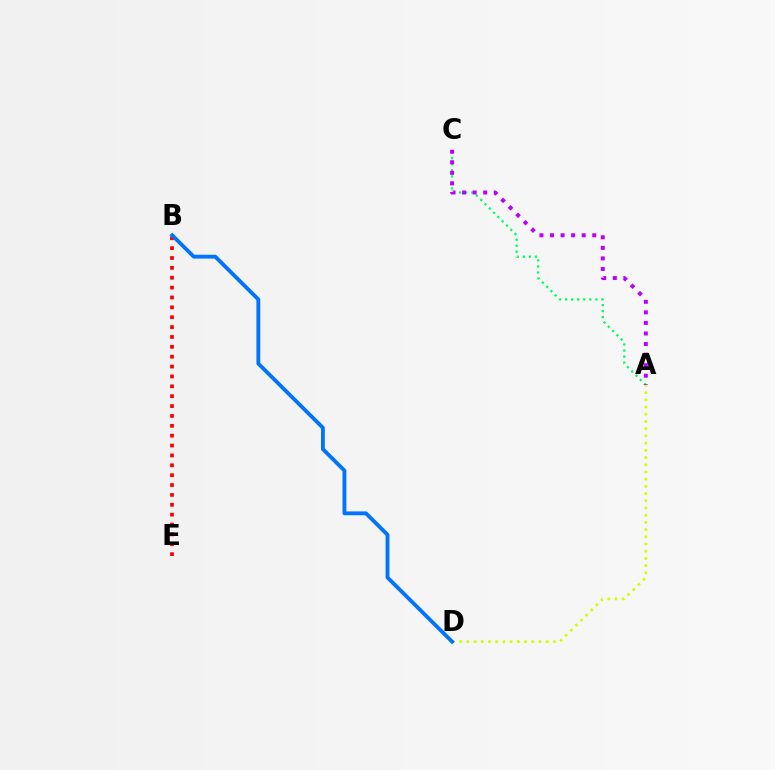{('B', 'E'): [{'color': '#ff0000', 'line_style': 'dotted', 'thickness': 2.68}], ('A', 'C'): [{'color': '#00ff5c', 'line_style': 'dotted', 'thickness': 1.64}, {'color': '#b900ff', 'line_style': 'dotted', 'thickness': 2.87}], ('A', 'D'): [{'color': '#d1ff00', 'line_style': 'dotted', 'thickness': 1.96}], ('B', 'D'): [{'color': '#0074ff', 'line_style': 'solid', 'thickness': 2.77}]}